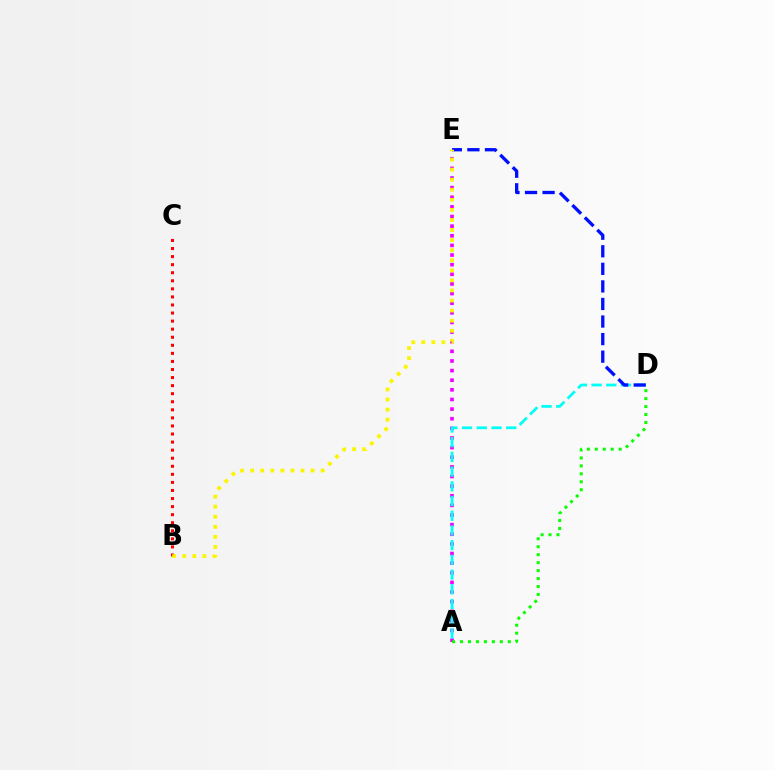{('A', 'E'): [{'color': '#ee00ff', 'line_style': 'dotted', 'thickness': 2.62}], ('A', 'D'): [{'color': '#00fff6', 'line_style': 'dashed', 'thickness': 2.0}, {'color': '#08ff00', 'line_style': 'dotted', 'thickness': 2.16}], ('B', 'C'): [{'color': '#ff0000', 'line_style': 'dotted', 'thickness': 2.19}], ('D', 'E'): [{'color': '#0010ff', 'line_style': 'dashed', 'thickness': 2.39}], ('B', 'E'): [{'color': '#fcf500', 'line_style': 'dotted', 'thickness': 2.74}]}